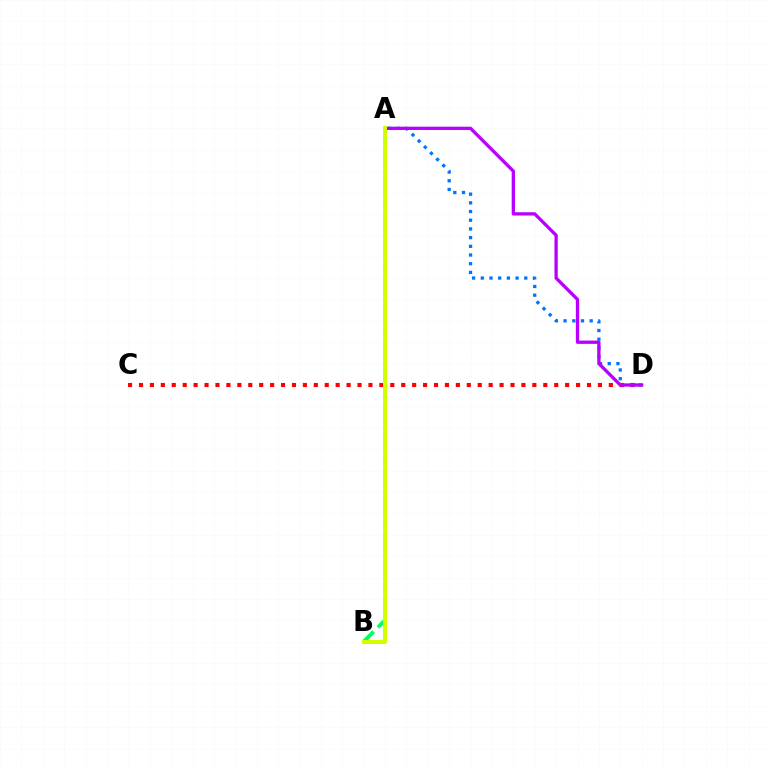{('A', 'B'): [{'color': '#00ff5c', 'line_style': 'dashed', 'thickness': 2.76}, {'color': '#d1ff00', 'line_style': 'solid', 'thickness': 2.87}], ('A', 'D'): [{'color': '#0074ff', 'line_style': 'dotted', 'thickness': 2.36}, {'color': '#b900ff', 'line_style': 'solid', 'thickness': 2.38}], ('C', 'D'): [{'color': '#ff0000', 'line_style': 'dotted', 'thickness': 2.97}]}